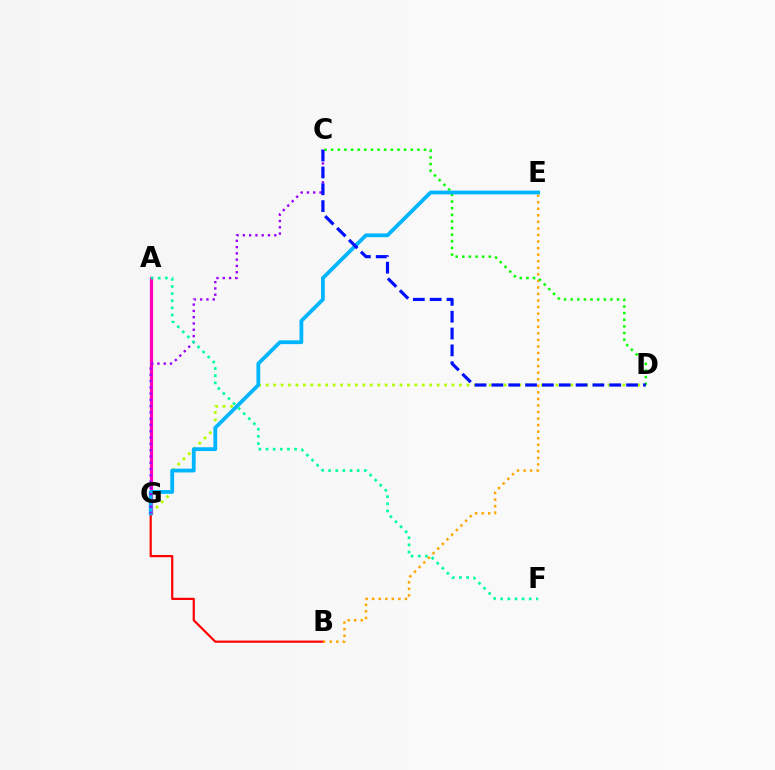{('B', 'G'): [{'color': '#ff0000', 'line_style': 'solid', 'thickness': 1.58}], ('D', 'G'): [{'color': '#b3ff00', 'line_style': 'dotted', 'thickness': 2.02}], ('A', 'G'): [{'color': '#ff00bd', 'line_style': 'solid', 'thickness': 2.31}], ('B', 'E'): [{'color': '#ffa500', 'line_style': 'dotted', 'thickness': 1.78}], ('C', 'D'): [{'color': '#08ff00', 'line_style': 'dotted', 'thickness': 1.8}, {'color': '#0010ff', 'line_style': 'dashed', 'thickness': 2.29}], ('E', 'G'): [{'color': '#00b5ff', 'line_style': 'solid', 'thickness': 2.73}], ('C', 'G'): [{'color': '#9b00ff', 'line_style': 'dotted', 'thickness': 1.71}], ('A', 'F'): [{'color': '#00ff9d', 'line_style': 'dotted', 'thickness': 1.94}]}